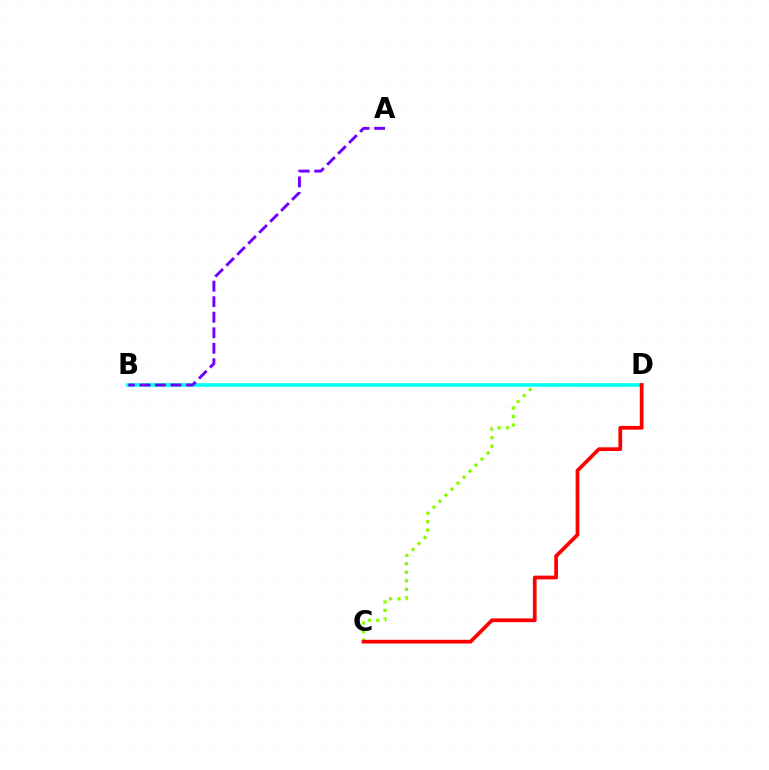{('C', 'D'): [{'color': '#84ff00', 'line_style': 'dotted', 'thickness': 2.31}, {'color': '#ff0000', 'line_style': 'solid', 'thickness': 2.69}], ('B', 'D'): [{'color': '#00fff6', 'line_style': 'solid', 'thickness': 2.6}], ('A', 'B'): [{'color': '#7200ff', 'line_style': 'dashed', 'thickness': 2.11}]}